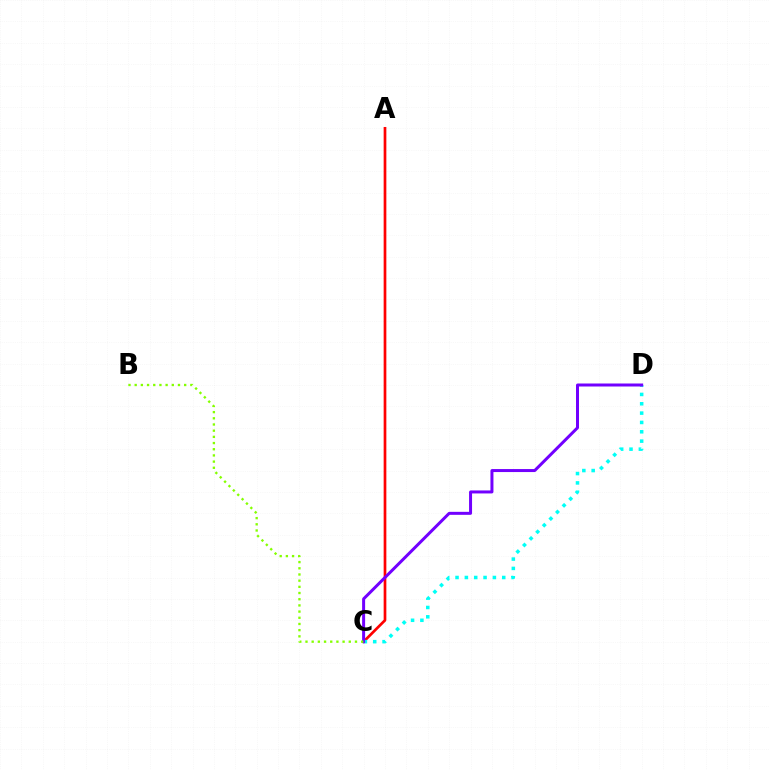{('A', 'C'): [{'color': '#ff0000', 'line_style': 'solid', 'thickness': 1.94}], ('C', 'D'): [{'color': '#00fff6', 'line_style': 'dotted', 'thickness': 2.54}, {'color': '#7200ff', 'line_style': 'solid', 'thickness': 2.16}], ('B', 'C'): [{'color': '#84ff00', 'line_style': 'dotted', 'thickness': 1.68}]}